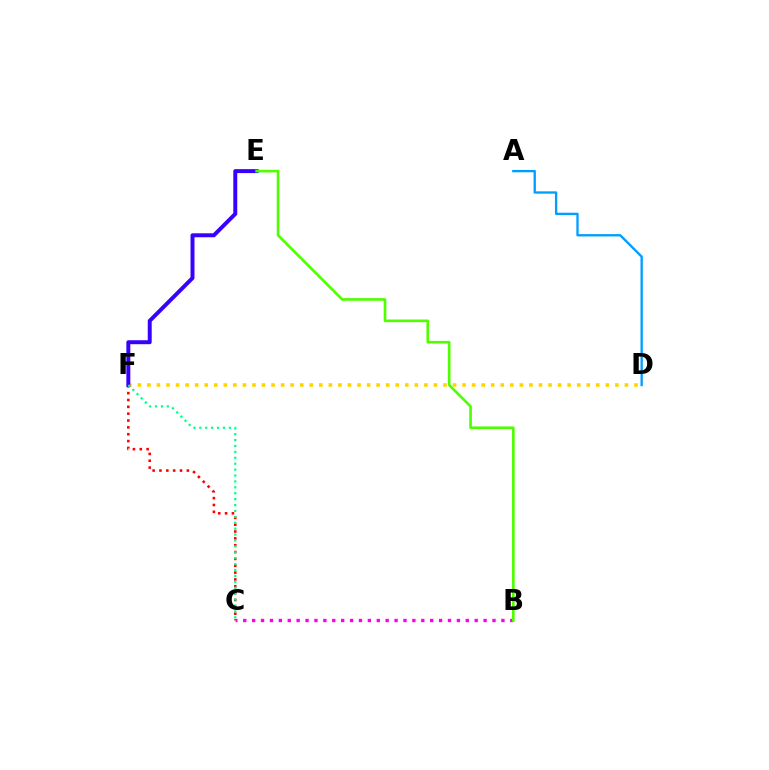{('A', 'D'): [{'color': '#009eff', 'line_style': 'solid', 'thickness': 1.68}], ('D', 'F'): [{'color': '#ffd500', 'line_style': 'dotted', 'thickness': 2.59}], ('C', 'F'): [{'color': '#ff0000', 'line_style': 'dotted', 'thickness': 1.86}, {'color': '#00ff86', 'line_style': 'dotted', 'thickness': 1.6}], ('E', 'F'): [{'color': '#3700ff', 'line_style': 'solid', 'thickness': 2.85}], ('B', 'C'): [{'color': '#ff00ed', 'line_style': 'dotted', 'thickness': 2.42}], ('B', 'E'): [{'color': '#4fff00', 'line_style': 'solid', 'thickness': 1.91}]}